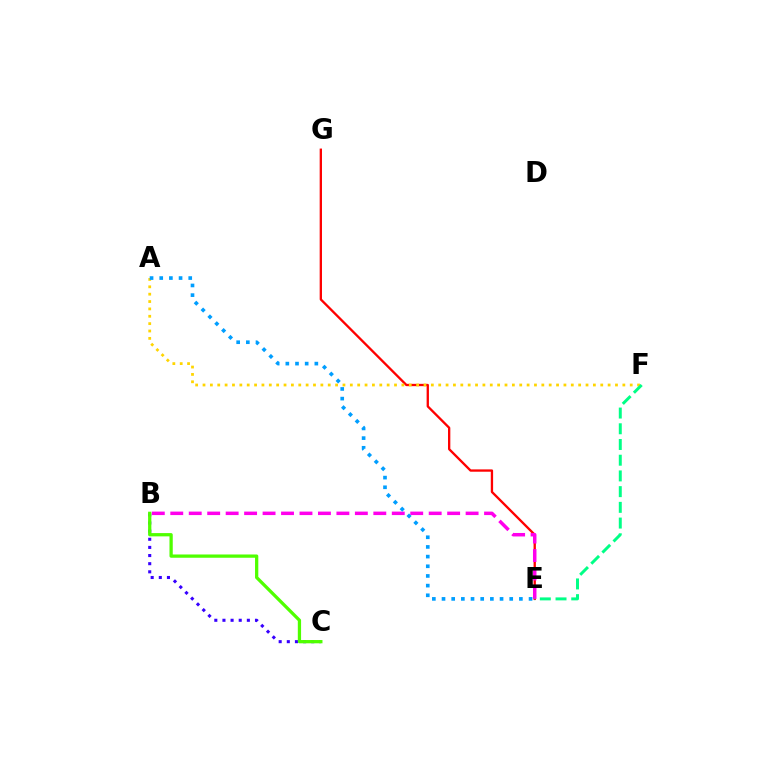{('E', 'G'): [{'color': '#ff0000', 'line_style': 'solid', 'thickness': 1.67}], ('B', 'E'): [{'color': '#ff00ed', 'line_style': 'dashed', 'thickness': 2.51}], ('B', 'C'): [{'color': '#3700ff', 'line_style': 'dotted', 'thickness': 2.21}, {'color': '#4fff00', 'line_style': 'solid', 'thickness': 2.35}], ('A', 'F'): [{'color': '#ffd500', 'line_style': 'dotted', 'thickness': 2.0}], ('E', 'F'): [{'color': '#00ff86', 'line_style': 'dashed', 'thickness': 2.14}], ('A', 'E'): [{'color': '#009eff', 'line_style': 'dotted', 'thickness': 2.63}]}